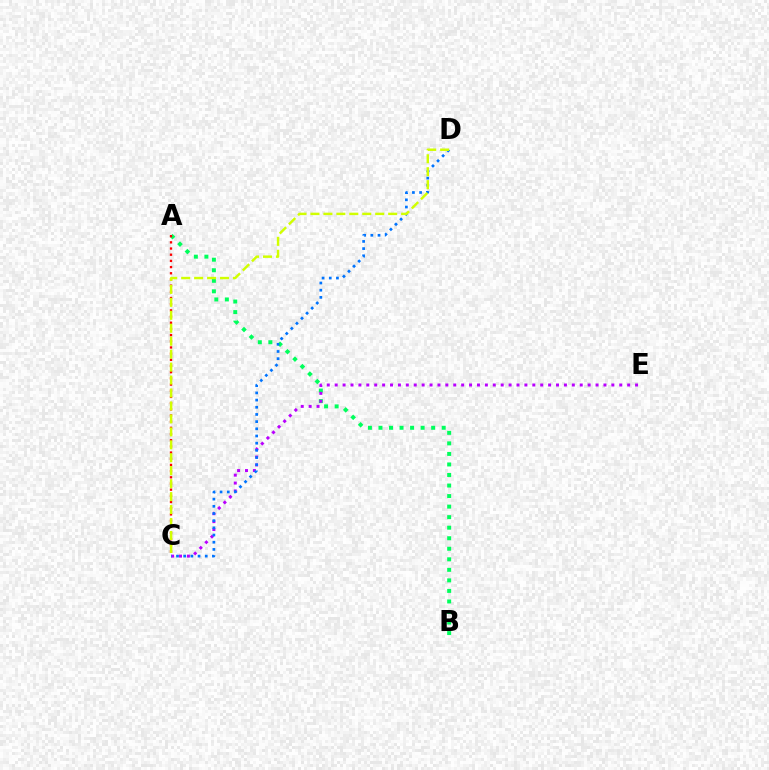{('A', 'B'): [{'color': '#00ff5c', 'line_style': 'dotted', 'thickness': 2.86}], ('A', 'C'): [{'color': '#ff0000', 'line_style': 'dotted', 'thickness': 1.68}], ('C', 'E'): [{'color': '#b900ff', 'line_style': 'dotted', 'thickness': 2.15}], ('C', 'D'): [{'color': '#0074ff', 'line_style': 'dotted', 'thickness': 1.95}, {'color': '#d1ff00', 'line_style': 'dashed', 'thickness': 1.76}]}